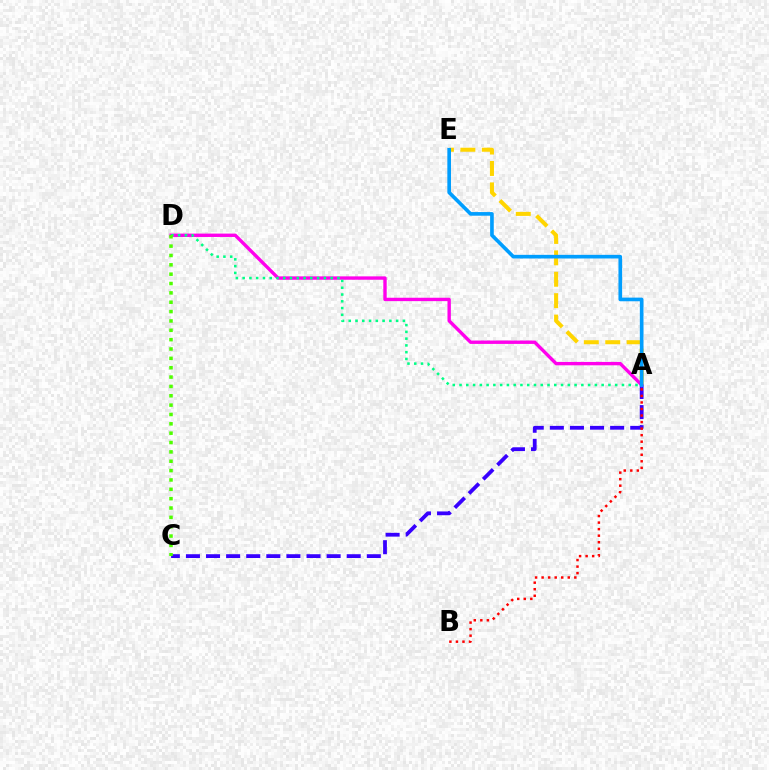{('A', 'E'): [{'color': '#ffd500', 'line_style': 'dashed', 'thickness': 2.91}, {'color': '#009eff', 'line_style': 'solid', 'thickness': 2.62}], ('A', 'C'): [{'color': '#3700ff', 'line_style': 'dashed', 'thickness': 2.73}], ('A', 'B'): [{'color': '#ff0000', 'line_style': 'dotted', 'thickness': 1.78}], ('A', 'D'): [{'color': '#ff00ed', 'line_style': 'solid', 'thickness': 2.43}, {'color': '#00ff86', 'line_style': 'dotted', 'thickness': 1.84}], ('C', 'D'): [{'color': '#4fff00', 'line_style': 'dotted', 'thickness': 2.54}]}